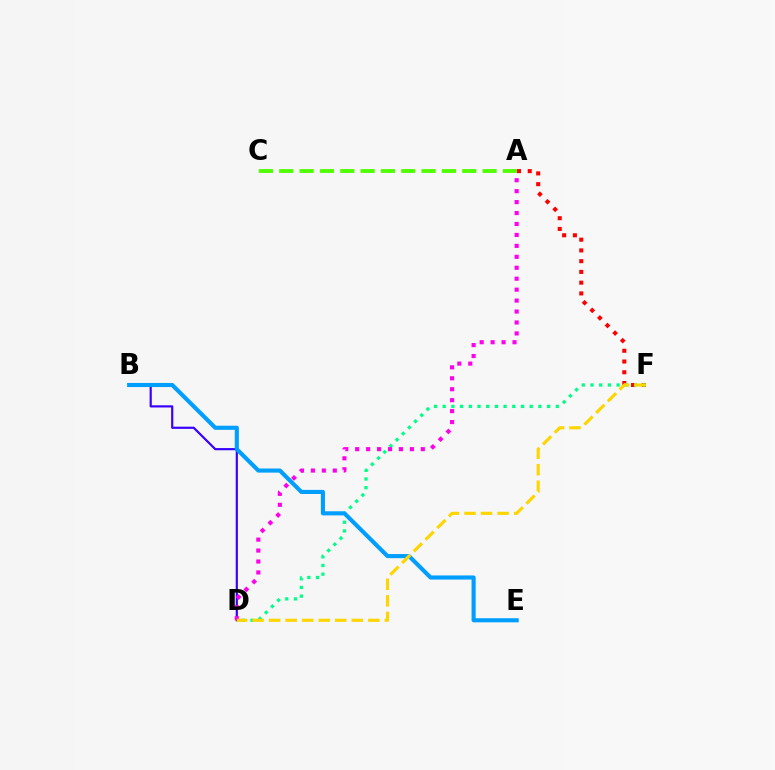{('A', 'F'): [{'color': '#ff0000', 'line_style': 'dotted', 'thickness': 2.92}], ('D', 'F'): [{'color': '#00ff86', 'line_style': 'dotted', 'thickness': 2.36}, {'color': '#ffd500', 'line_style': 'dashed', 'thickness': 2.25}], ('B', 'D'): [{'color': '#3700ff', 'line_style': 'solid', 'thickness': 1.56}], ('A', 'D'): [{'color': '#ff00ed', 'line_style': 'dotted', 'thickness': 2.97}], ('B', 'E'): [{'color': '#009eff', 'line_style': 'solid', 'thickness': 2.96}], ('A', 'C'): [{'color': '#4fff00', 'line_style': 'dashed', 'thickness': 2.76}]}